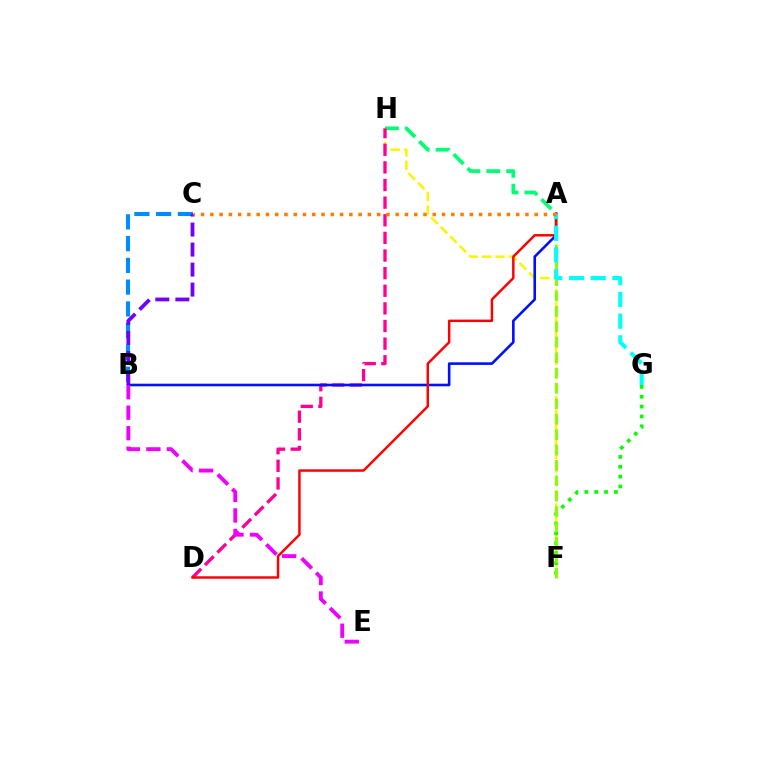{('B', 'C'): [{'color': '#008cff', 'line_style': 'dashed', 'thickness': 2.96}, {'color': '#7200ff', 'line_style': 'dashed', 'thickness': 2.72}], ('A', 'H'): [{'color': '#00ff74', 'line_style': 'dashed', 'thickness': 2.69}], ('F', 'H'): [{'color': '#fcf500', 'line_style': 'dashed', 'thickness': 1.82}], ('D', 'H'): [{'color': '#ff0094', 'line_style': 'dashed', 'thickness': 2.39}], ('A', 'B'): [{'color': '#0010ff', 'line_style': 'solid', 'thickness': 1.87}], ('F', 'G'): [{'color': '#08ff00', 'line_style': 'dotted', 'thickness': 2.68}], ('A', 'F'): [{'color': '#84ff00', 'line_style': 'dashed', 'thickness': 2.09}], ('A', 'D'): [{'color': '#ff0000', 'line_style': 'solid', 'thickness': 1.77}], ('A', 'G'): [{'color': '#00fff6', 'line_style': 'dashed', 'thickness': 2.95}], ('B', 'E'): [{'color': '#ee00ff', 'line_style': 'dashed', 'thickness': 2.79}], ('A', 'C'): [{'color': '#ff7c00', 'line_style': 'dotted', 'thickness': 2.52}]}